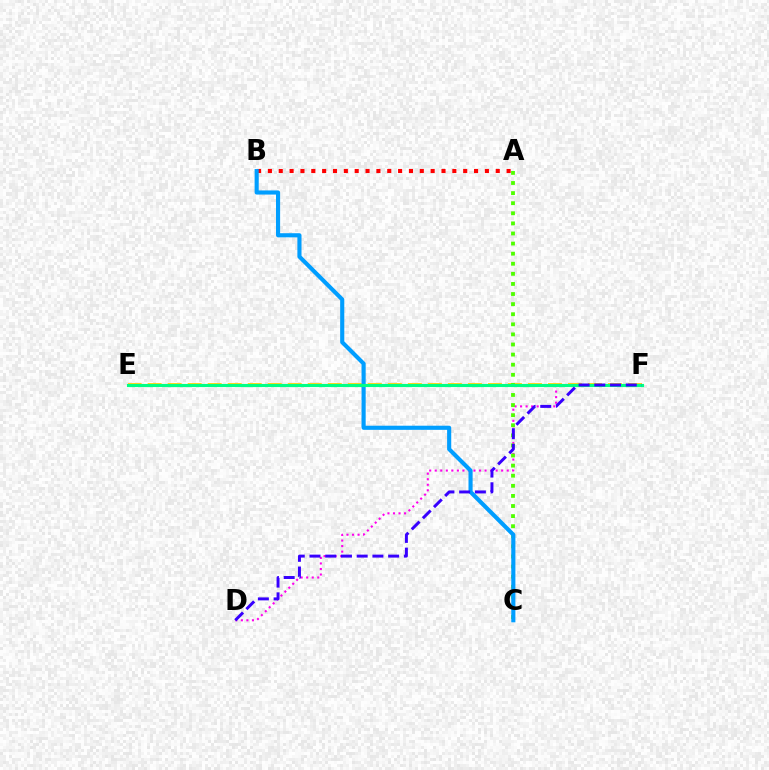{('E', 'F'): [{'color': '#ffd500', 'line_style': 'dashed', 'thickness': 2.72}, {'color': '#00ff86', 'line_style': 'solid', 'thickness': 2.25}], ('D', 'F'): [{'color': '#ff00ed', 'line_style': 'dotted', 'thickness': 1.5}, {'color': '#3700ff', 'line_style': 'dashed', 'thickness': 2.14}], ('A', 'B'): [{'color': '#ff0000', 'line_style': 'dotted', 'thickness': 2.95}], ('A', 'C'): [{'color': '#4fff00', 'line_style': 'dotted', 'thickness': 2.74}], ('B', 'C'): [{'color': '#009eff', 'line_style': 'solid', 'thickness': 2.97}]}